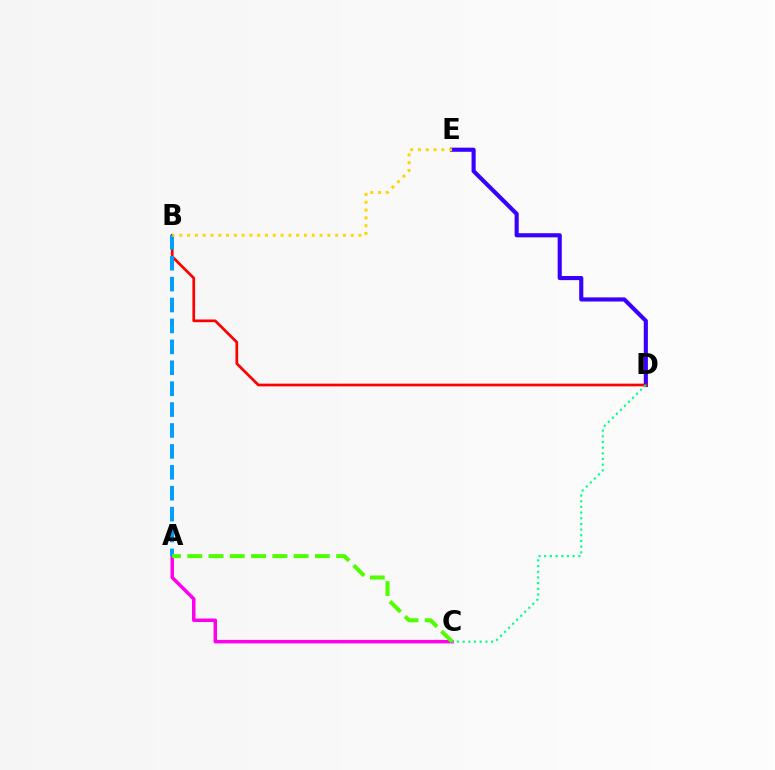{('D', 'E'): [{'color': '#3700ff', 'line_style': 'solid', 'thickness': 2.97}], ('B', 'D'): [{'color': '#ff0000', 'line_style': 'solid', 'thickness': 1.95}], ('A', 'C'): [{'color': '#ff00ed', 'line_style': 'solid', 'thickness': 2.51}, {'color': '#4fff00', 'line_style': 'dashed', 'thickness': 2.89}], ('C', 'D'): [{'color': '#00ff86', 'line_style': 'dotted', 'thickness': 1.54}], ('A', 'B'): [{'color': '#009eff', 'line_style': 'dashed', 'thickness': 2.84}], ('B', 'E'): [{'color': '#ffd500', 'line_style': 'dotted', 'thickness': 2.12}]}